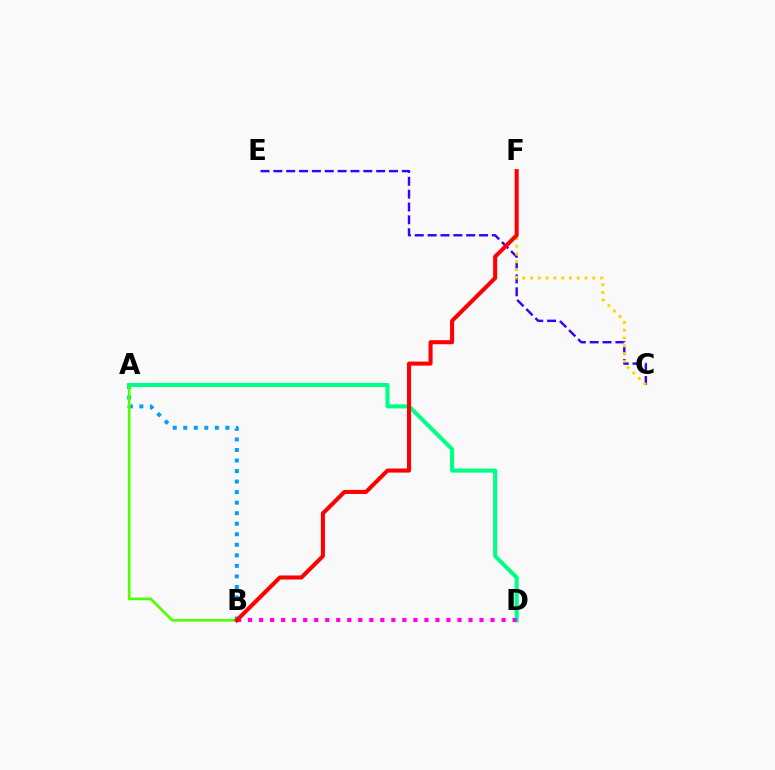{('A', 'B'): [{'color': '#009eff', 'line_style': 'dotted', 'thickness': 2.86}, {'color': '#4fff00', 'line_style': 'solid', 'thickness': 1.93}], ('C', 'E'): [{'color': '#3700ff', 'line_style': 'dashed', 'thickness': 1.75}], ('A', 'D'): [{'color': '#00ff86', 'line_style': 'solid', 'thickness': 2.93}], ('B', 'D'): [{'color': '#ff00ed', 'line_style': 'dotted', 'thickness': 2.99}], ('C', 'F'): [{'color': '#ffd500', 'line_style': 'dotted', 'thickness': 2.12}], ('B', 'F'): [{'color': '#ff0000', 'line_style': 'solid', 'thickness': 2.91}]}